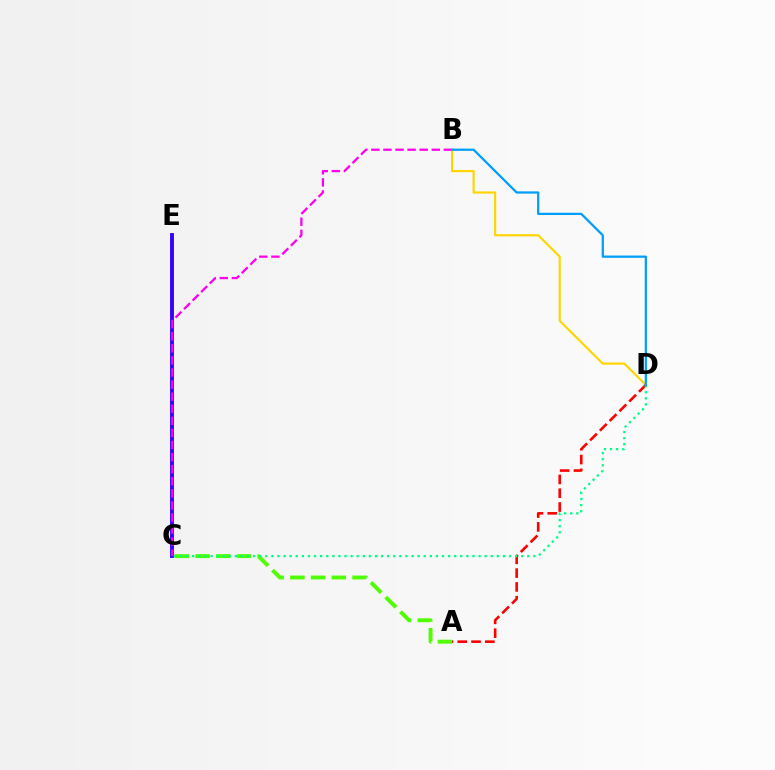{('C', 'E'): [{'color': '#3700ff', 'line_style': 'solid', 'thickness': 2.8}], ('A', 'C'): [{'color': '#4fff00', 'line_style': 'dashed', 'thickness': 2.82}], ('B', 'C'): [{'color': '#ff00ed', 'line_style': 'dashed', 'thickness': 1.64}], ('B', 'D'): [{'color': '#ffd500', 'line_style': 'solid', 'thickness': 1.56}, {'color': '#009eff', 'line_style': 'solid', 'thickness': 1.62}], ('A', 'D'): [{'color': '#ff0000', 'line_style': 'dashed', 'thickness': 1.87}], ('C', 'D'): [{'color': '#00ff86', 'line_style': 'dotted', 'thickness': 1.66}]}